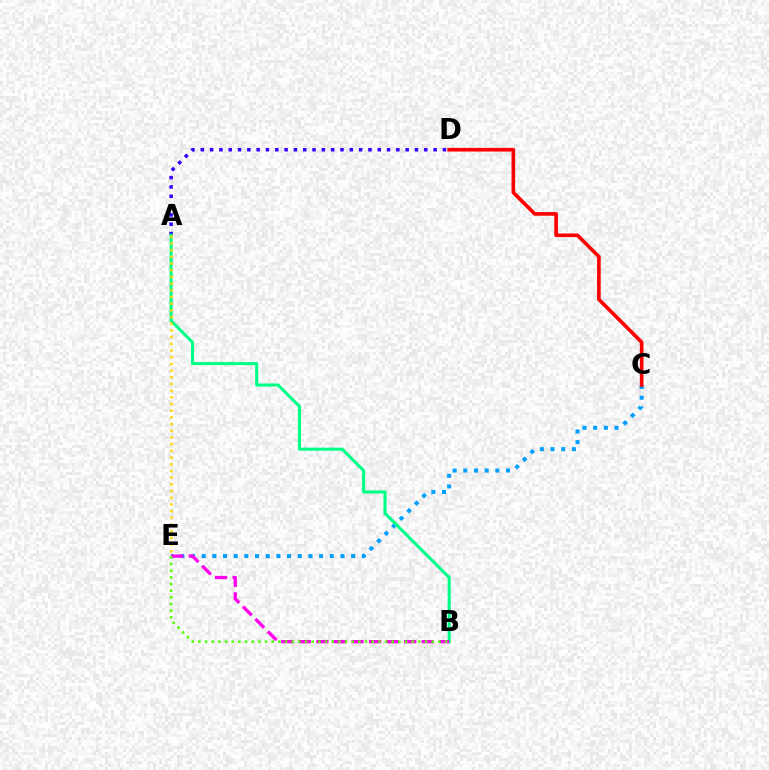{('C', 'E'): [{'color': '#009eff', 'line_style': 'dotted', 'thickness': 2.9}], ('A', 'D'): [{'color': '#3700ff', 'line_style': 'dotted', 'thickness': 2.53}], ('A', 'B'): [{'color': '#00ff86', 'line_style': 'solid', 'thickness': 2.23}], ('B', 'E'): [{'color': '#ff00ed', 'line_style': 'dashed', 'thickness': 2.39}, {'color': '#4fff00', 'line_style': 'dotted', 'thickness': 1.81}], ('C', 'D'): [{'color': '#ff0000', 'line_style': 'solid', 'thickness': 2.62}], ('A', 'E'): [{'color': '#ffd500', 'line_style': 'dotted', 'thickness': 1.82}]}